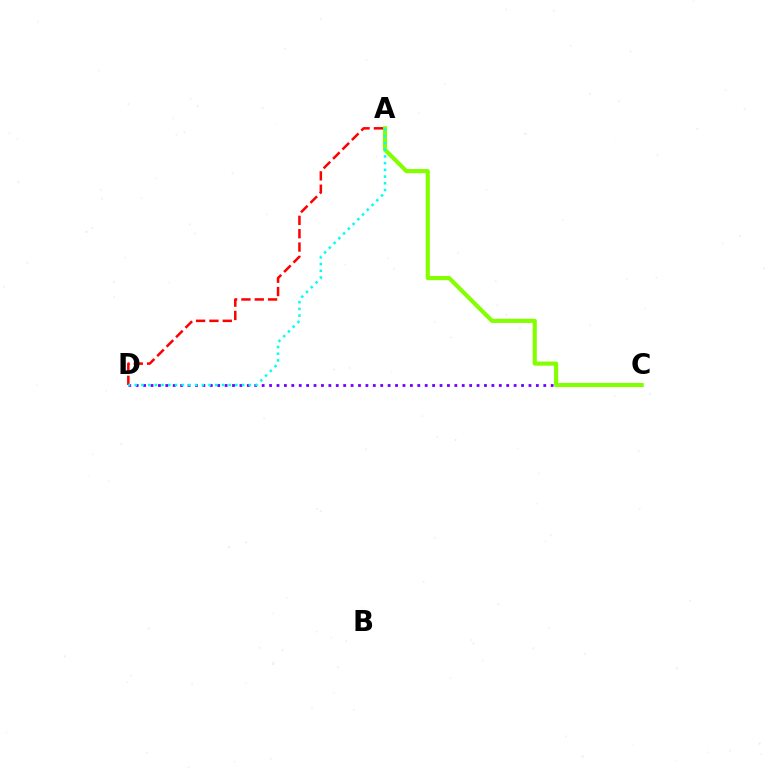{('C', 'D'): [{'color': '#7200ff', 'line_style': 'dotted', 'thickness': 2.01}], ('A', 'C'): [{'color': '#84ff00', 'line_style': 'solid', 'thickness': 2.99}], ('A', 'D'): [{'color': '#ff0000', 'line_style': 'dashed', 'thickness': 1.81}, {'color': '#00fff6', 'line_style': 'dotted', 'thickness': 1.82}]}